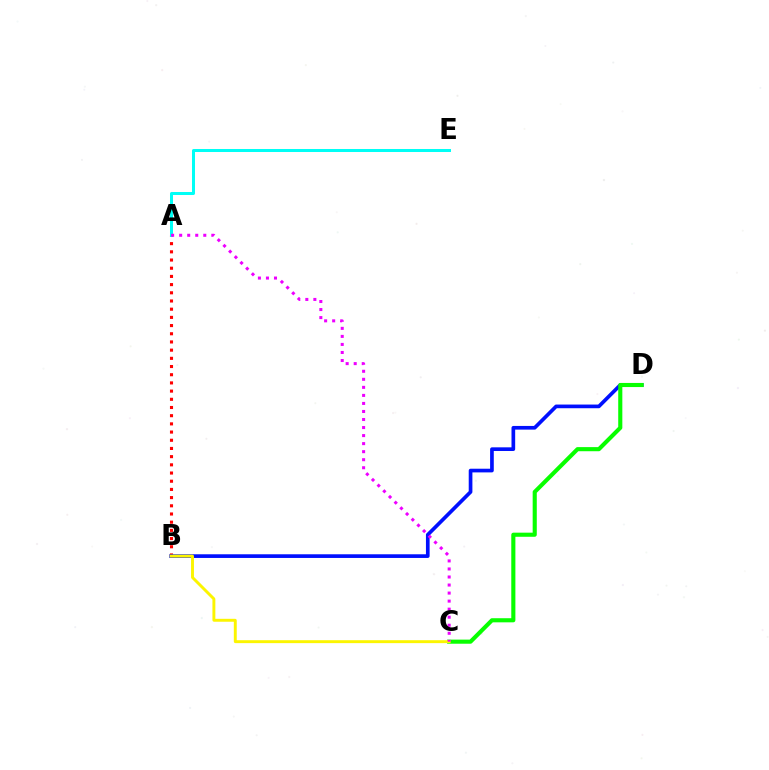{('A', 'B'): [{'color': '#ff0000', 'line_style': 'dotted', 'thickness': 2.23}], ('B', 'D'): [{'color': '#0010ff', 'line_style': 'solid', 'thickness': 2.65}], ('C', 'D'): [{'color': '#08ff00', 'line_style': 'solid', 'thickness': 2.96}], ('A', 'E'): [{'color': '#00fff6', 'line_style': 'solid', 'thickness': 2.16}], ('B', 'C'): [{'color': '#fcf500', 'line_style': 'solid', 'thickness': 2.1}], ('A', 'C'): [{'color': '#ee00ff', 'line_style': 'dotted', 'thickness': 2.18}]}